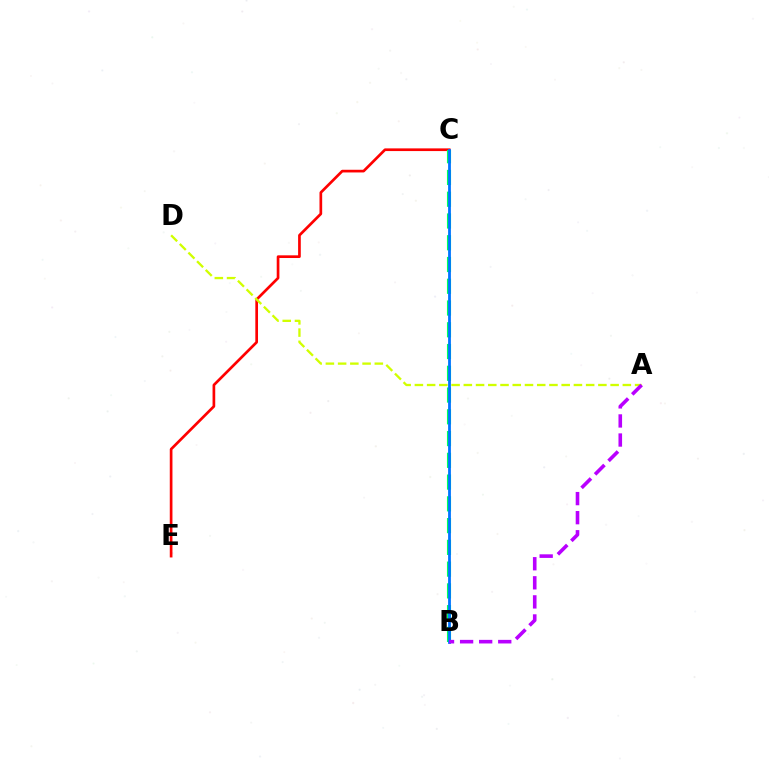{('C', 'E'): [{'color': '#ff0000', 'line_style': 'solid', 'thickness': 1.93}], ('B', 'C'): [{'color': '#00ff5c', 'line_style': 'dashed', 'thickness': 2.96}, {'color': '#0074ff', 'line_style': 'solid', 'thickness': 2.01}], ('A', 'D'): [{'color': '#d1ff00', 'line_style': 'dashed', 'thickness': 1.66}], ('A', 'B'): [{'color': '#b900ff', 'line_style': 'dashed', 'thickness': 2.59}]}